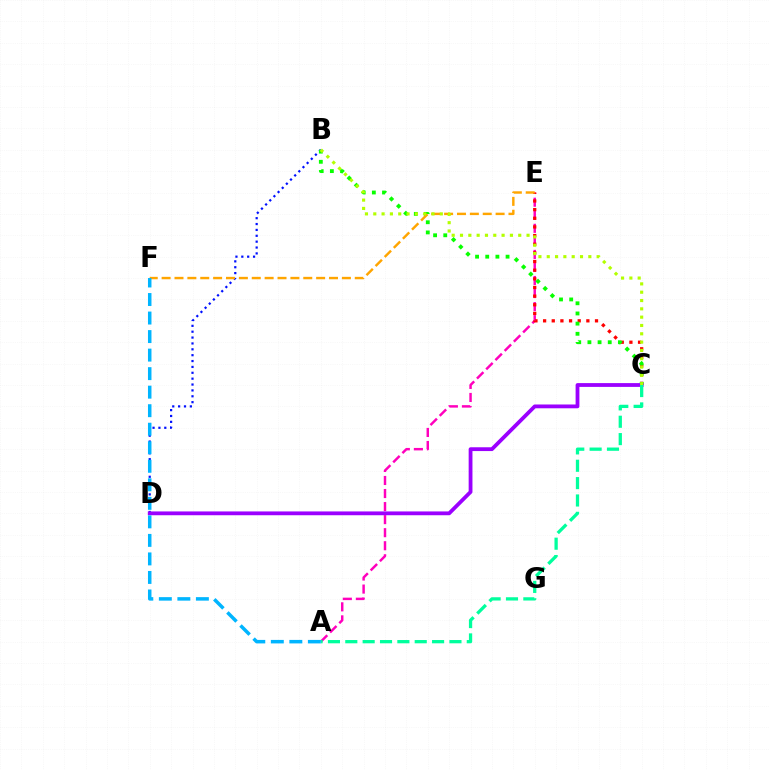{('B', 'D'): [{'color': '#0010ff', 'line_style': 'dotted', 'thickness': 1.6}], ('A', 'E'): [{'color': '#ff00bd', 'line_style': 'dashed', 'thickness': 1.77}], ('C', 'E'): [{'color': '#ff0000', 'line_style': 'dotted', 'thickness': 2.35}], ('B', 'C'): [{'color': '#08ff00', 'line_style': 'dotted', 'thickness': 2.76}, {'color': '#b3ff00', 'line_style': 'dotted', 'thickness': 2.26}], ('E', 'F'): [{'color': '#ffa500', 'line_style': 'dashed', 'thickness': 1.75}], ('C', 'D'): [{'color': '#9b00ff', 'line_style': 'solid', 'thickness': 2.73}], ('A', 'C'): [{'color': '#00ff9d', 'line_style': 'dashed', 'thickness': 2.36}], ('A', 'F'): [{'color': '#00b5ff', 'line_style': 'dashed', 'thickness': 2.52}]}